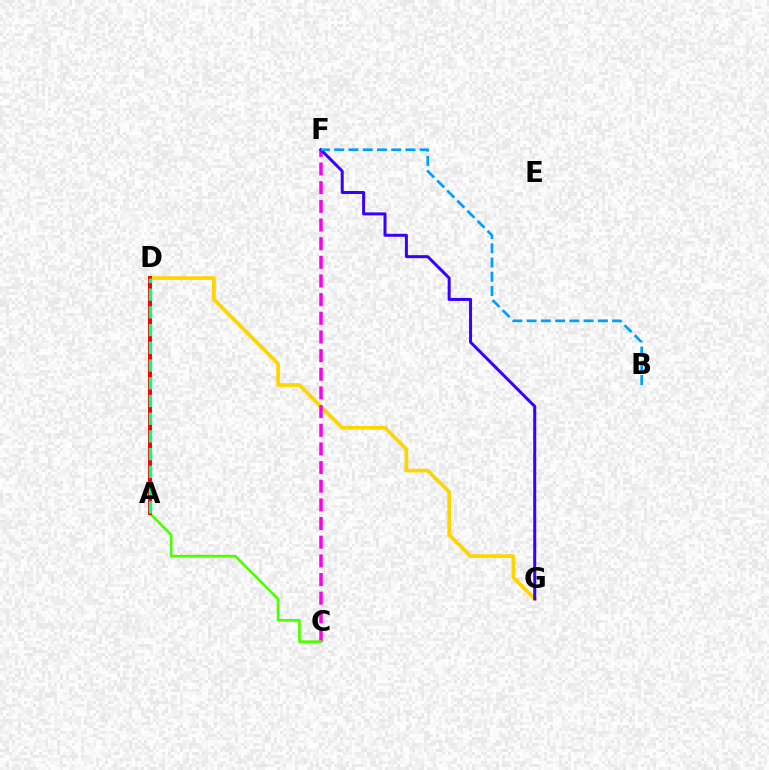{('D', 'G'): [{'color': '#ffd500', 'line_style': 'solid', 'thickness': 2.66}], ('C', 'F'): [{'color': '#ff00ed', 'line_style': 'dashed', 'thickness': 2.53}], ('A', 'C'): [{'color': '#4fff00', 'line_style': 'solid', 'thickness': 1.92}], ('F', 'G'): [{'color': '#3700ff', 'line_style': 'solid', 'thickness': 2.16}], ('A', 'D'): [{'color': '#ff0000', 'line_style': 'solid', 'thickness': 2.84}, {'color': '#00ff86', 'line_style': 'dashed', 'thickness': 2.41}], ('B', 'F'): [{'color': '#009eff', 'line_style': 'dashed', 'thickness': 1.94}]}